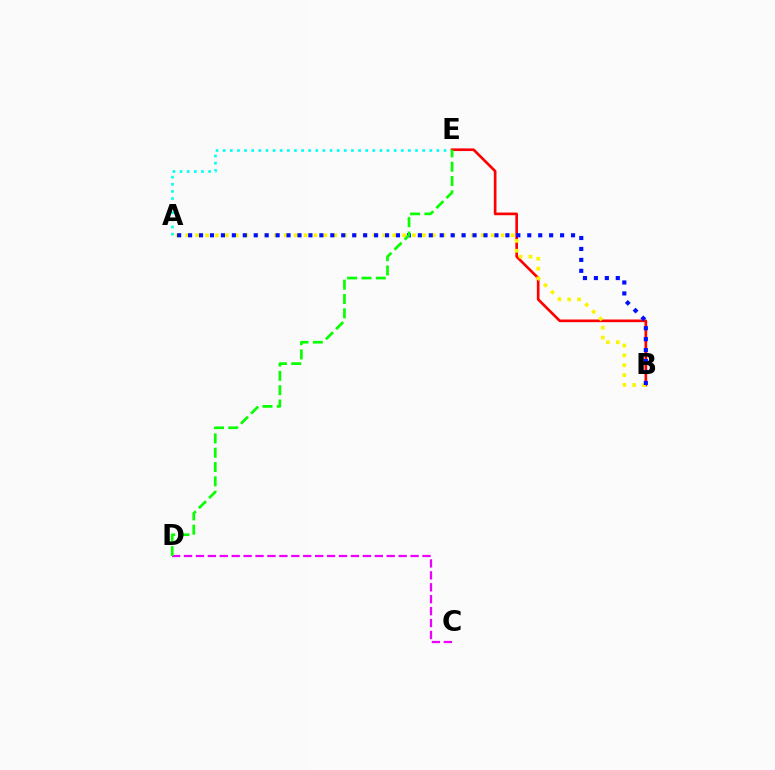{('A', 'E'): [{'color': '#00fff6', 'line_style': 'dotted', 'thickness': 1.94}], ('B', 'E'): [{'color': '#ff0000', 'line_style': 'solid', 'thickness': 1.92}], ('A', 'B'): [{'color': '#fcf500', 'line_style': 'dotted', 'thickness': 2.68}, {'color': '#0010ff', 'line_style': 'dotted', 'thickness': 2.97}], ('C', 'D'): [{'color': '#ee00ff', 'line_style': 'dashed', 'thickness': 1.62}], ('D', 'E'): [{'color': '#08ff00', 'line_style': 'dashed', 'thickness': 1.95}]}